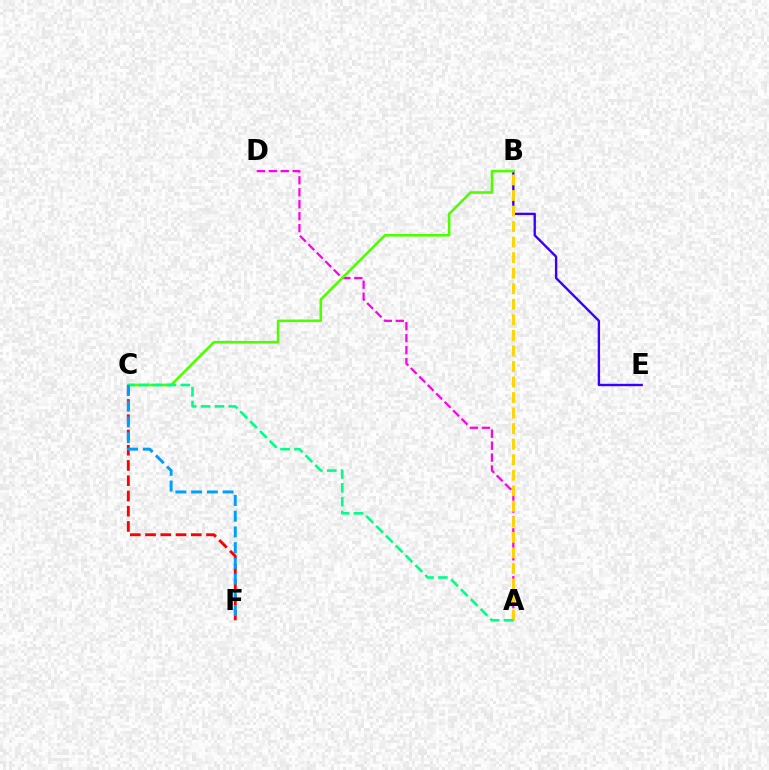{('A', 'D'): [{'color': '#ff00ed', 'line_style': 'dashed', 'thickness': 1.62}], ('B', 'E'): [{'color': '#3700ff', 'line_style': 'solid', 'thickness': 1.7}], ('C', 'F'): [{'color': '#ff0000', 'line_style': 'dashed', 'thickness': 2.07}, {'color': '#009eff', 'line_style': 'dashed', 'thickness': 2.14}], ('B', 'C'): [{'color': '#4fff00', 'line_style': 'solid', 'thickness': 1.86}], ('A', 'B'): [{'color': '#ffd500', 'line_style': 'dashed', 'thickness': 2.11}], ('A', 'C'): [{'color': '#00ff86', 'line_style': 'dashed', 'thickness': 1.89}]}